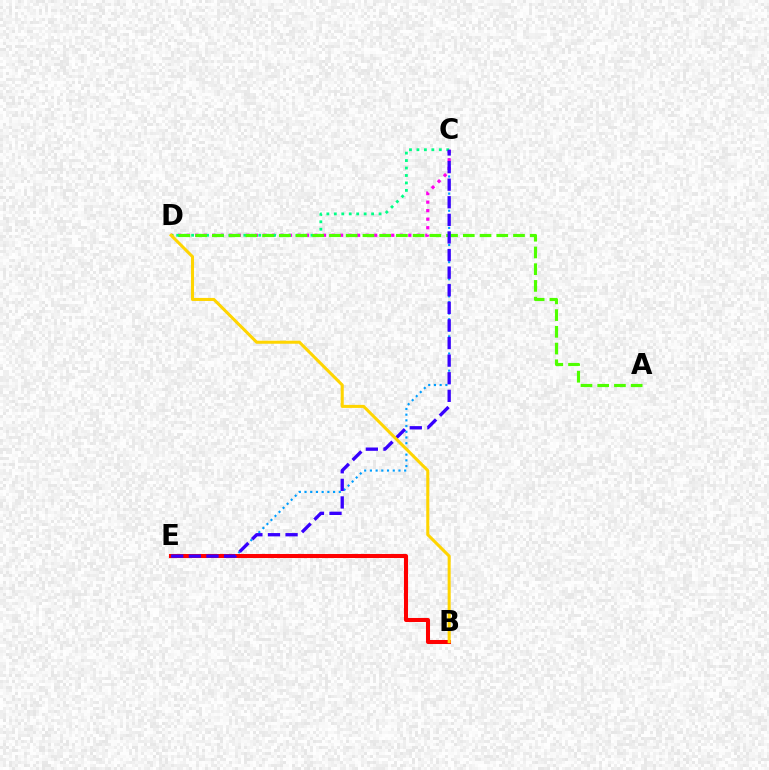{('C', 'E'): [{'color': '#009eff', 'line_style': 'dotted', 'thickness': 1.55}, {'color': '#3700ff', 'line_style': 'dashed', 'thickness': 2.39}], ('C', 'D'): [{'color': '#ff00ed', 'line_style': 'dotted', 'thickness': 2.32}, {'color': '#00ff86', 'line_style': 'dotted', 'thickness': 2.03}], ('B', 'E'): [{'color': '#ff0000', 'line_style': 'solid', 'thickness': 2.91}], ('A', 'D'): [{'color': '#4fff00', 'line_style': 'dashed', 'thickness': 2.27}], ('B', 'D'): [{'color': '#ffd500', 'line_style': 'solid', 'thickness': 2.19}]}